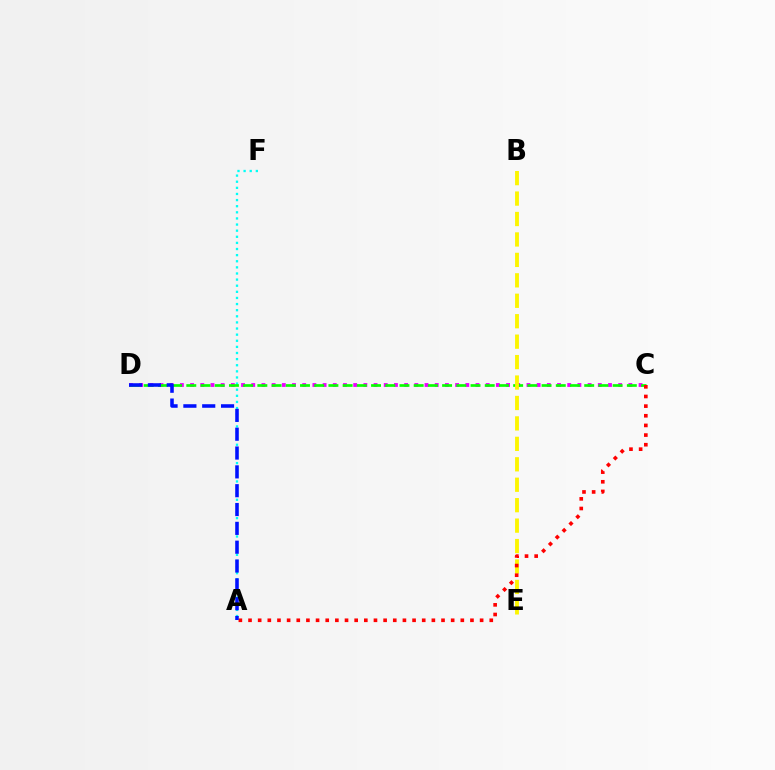{('A', 'F'): [{'color': '#00fff6', 'line_style': 'dotted', 'thickness': 1.66}], ('C', 'D'): [{'color': '#ee00ff', 'line_style': 'dotted', 'thickness': 2.77}, {'color': '#08ff00', 'line_style': 'dashed', 'thickness': 1.93}], ('B', 'E'): [{'color': '#fcf500', 'line_style': 'dashed', 'thickness': 2.78}], ('A', 'C'): [{'color': '#ff0000', 'line_style': 'dotted', 'thickness': 2.62}], ('A', 'D'): [{'color': '#0010ff', 'line_style': 'dashed', 'thickness': 2.56}]}